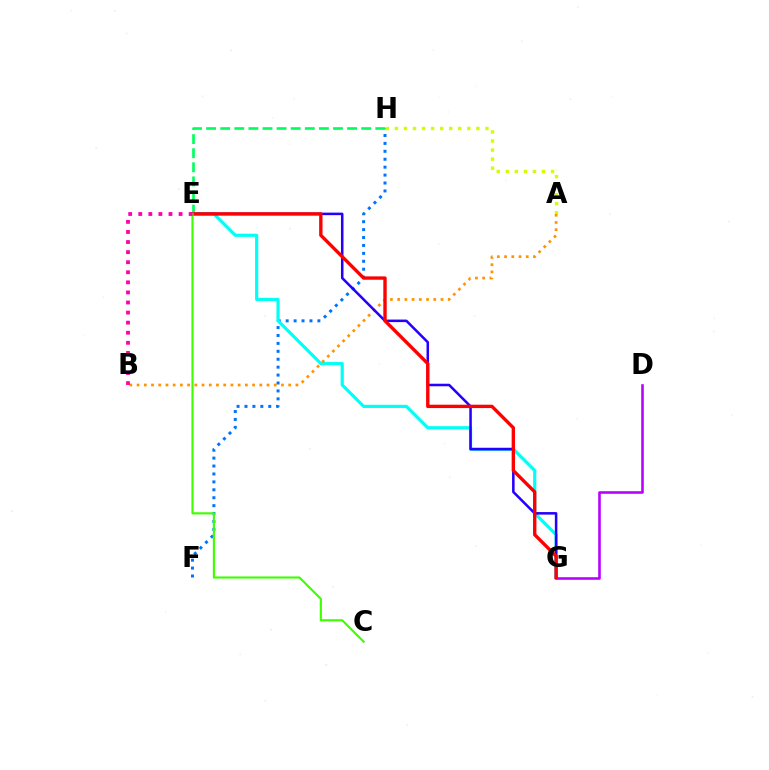{('F', 'H'): [{'color': '#0074ff', 'line_style': 'dotted', 'thickness': 2.15}], ('A', 'H'): [{'color': '#d1ff00', 'line_style': 'dotted', 'thickness': 2.46}], ('E', 'G'): [{'color': '#00fff6', 'line_style': 'solid', 'thickness': 2.29}, {'color': '#2500ff', 'line_style': 'solid', 'thickness': 1.82}, {'color': '#ff0000', 'line_style': 'solid', 'thickness': 2.42}], ('E', 'H'): [{'color': '#00ff5c', 'line_style': 'dashed', 'thickness': 1.92}], ('A', 'B'): [{'color': '#ff9400', 'line_style': 'dotted', 'thickness': 1.96}], ('D', 'G'): [{'color': '#b900ff', 'line_style': 'solid', 'thickness': 1.87}], ('C', 'E'): [{'color': '#3dff00', 'line_style': 'solid', 'thickness': 1.53}], ('B', 'E'): [{'color': '#ff00ac', 'line_style': 'dotted', 'thickness': 2.74}]}